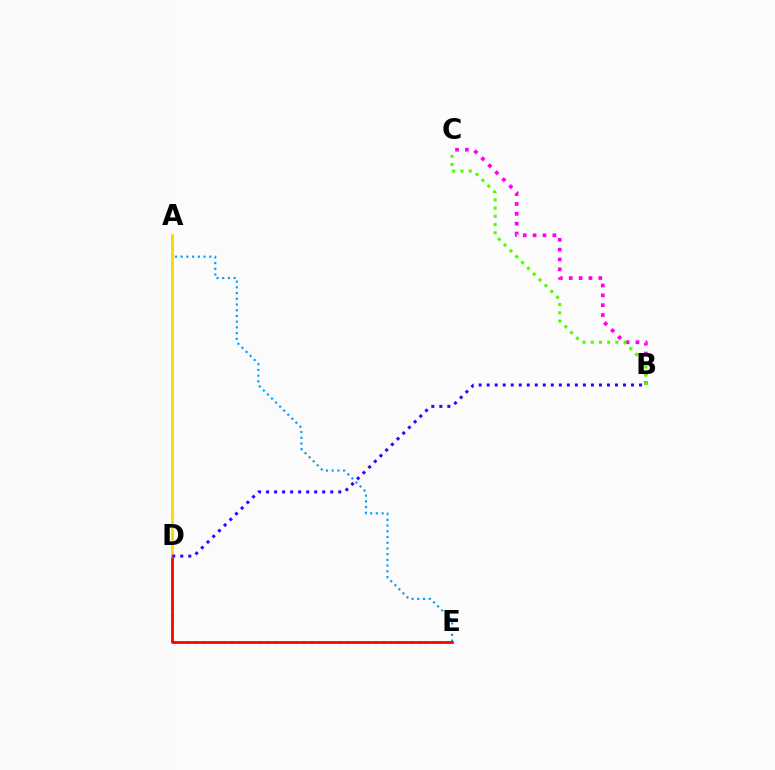{('A', 'E'): [{'color': '#009eff', 'line_style': 'dotted', 'thickness': 1.55}], ('B', 'C'): [{'color': '#ff00ed', 'line_style': 'dotted', 'thickness': 2.68}, {'color': '#4fff00', 'line_style': 'dotted', 'thickness': 2.23}], ('D', 'E'): [{'color': '#00ff86', 'line_style': 'dotted', 'thickness': 1.96}, {'color': '#ff0000', 'line_style': 'solid', 'thickness': 1.97}], ('A', 'D'): [{'color': '#ffd500', 'line_style': 'solid', 'thickness': 2.01}], ('B', 'D'): [{'color': '#3700ff', 'line_style': 'dotted', 'thickness': 2.18}]}